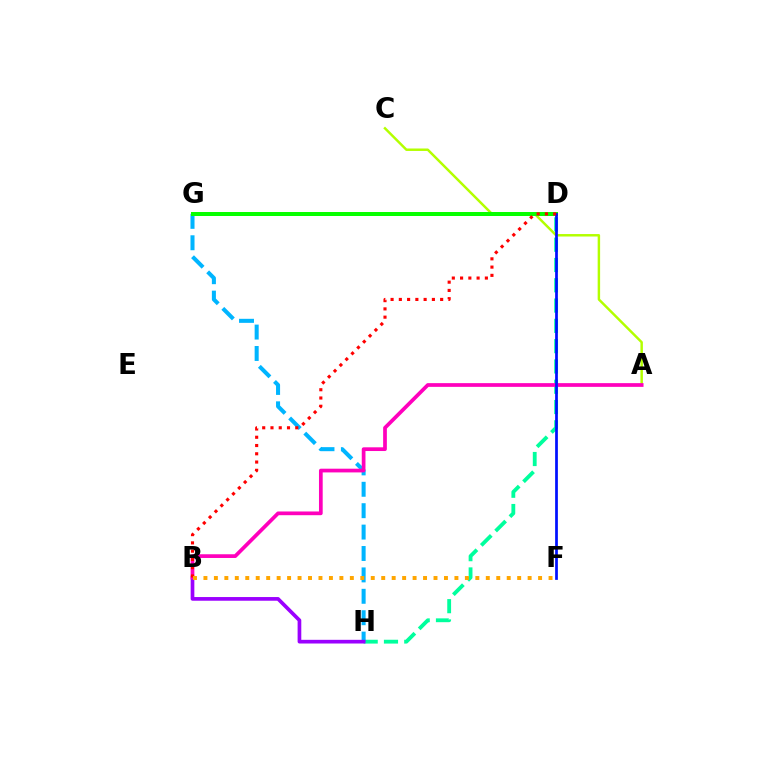{('D', 'H'): [{'color': '#00ff9d', 'line_style': 'dashed', 'thickness': 2.76}], ('A', 'C'): [{'color': '#b3ff00', 'line_style': 'solid', 'thickness': 1.77}], ('G', 'H'): [{'color': '#00b5ff', 'line_style': 'dashed', 'thickness': 2.91}], ('B', 'H'): [{'color': '#9b00ff', 'line_style': 'solid', 'thickness': 2.66}], ('A', 'B'): [{'color': '#ff00bd', 'line_style': 'solid', 'thickness': 2.68}], ('D', 'G'): [{'color': '#08ff00', 'line_style': 'solid', 'thickness': 2.88}], ('D', 'F'): [{'color': '#0010ff', 'line_style': 'solid', 'thickness': 1.97}], ('B', 'D'): [{'color': '#ff0000', 'line_style': 'dotted', 'thickness': 2.25}], ('B', 'F'): [{'color': '#ffa500', 'line_style': 'dotted', 'thickness': 2.84}]}